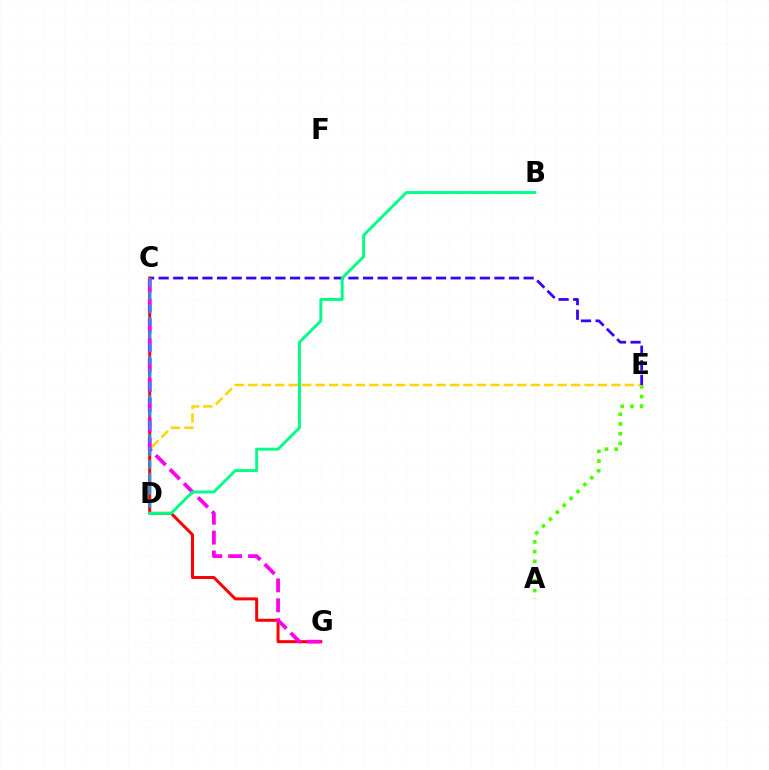{('A', 'E'): [{'color': '#4fff00', 'line_style': 'dotted', 'thickness': 2.65}], ('D', 'E'): [{'color': '#ffd500', 'line_style': 'dashed', 'thickness': 1.83}], ('C', 'E'): [{'color': '#3700ff', 'line_style': 'dashed', 'thickness': 1.98}], ('C', 'G'): [{'color': '#ff0000', 'line_style': 'solid', 'thickness': 2.15}, {'color': '#ff00ed', 'line_style': 'dashed', 'thickness': 2.7}], ('C', 'D'): [{'color': '#009eff', 'line_style': 'dashed', 'thickness': 1.76}], ('B', 'D'): [{'color': '#00ff86', 'line_style': 'solid', 'thickness': 2.1}]}